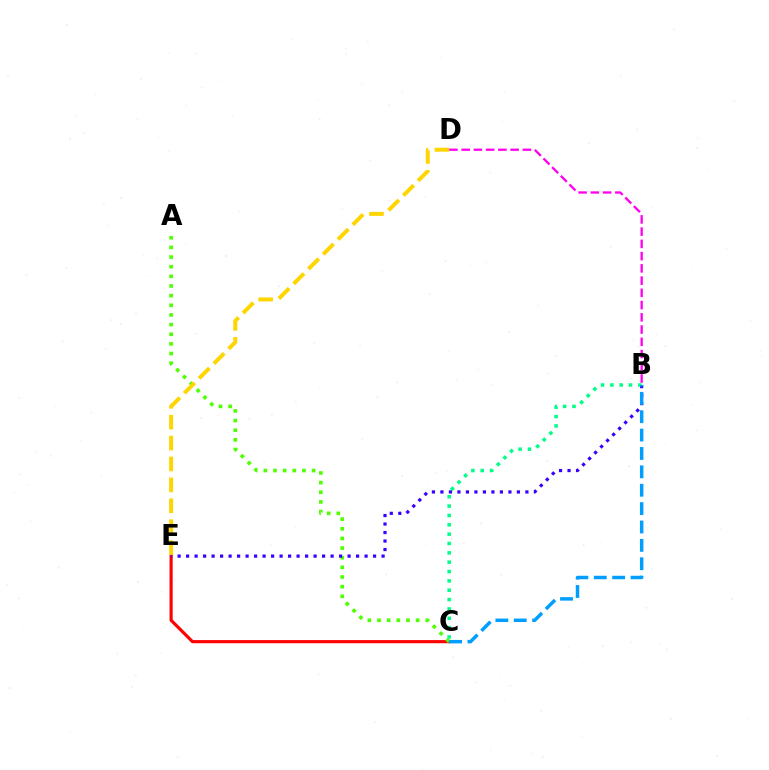{('C', 'E'): [{'color': '#ff0000', 'line_style': 'solid', 'thickness': 2.27}], ('B', 'D'): [{'color': '#ff00ed', 'line_style': 'dashed', 'thickness': 1.66}], ('A', 'C'): [{'color': '#4fff00', 'line_style': 'dotted', 'thickness': 2.62}], ('B', 'C'): [{'color': '#00ff86', 'line_style': 'dotted', 'thickness': 2.54}, {'color': '#009eff', 'line_style': 'dashed', 'thickness': 2.5}], ('B', 'E'): [{'color': '#3700ff', 'line_style': 'dotted', 'thickness': 2.31}], ('D', 'E'): [{'color': '#ffd500', 'line_style': 'dashed', 'thickness': 2.84}]}